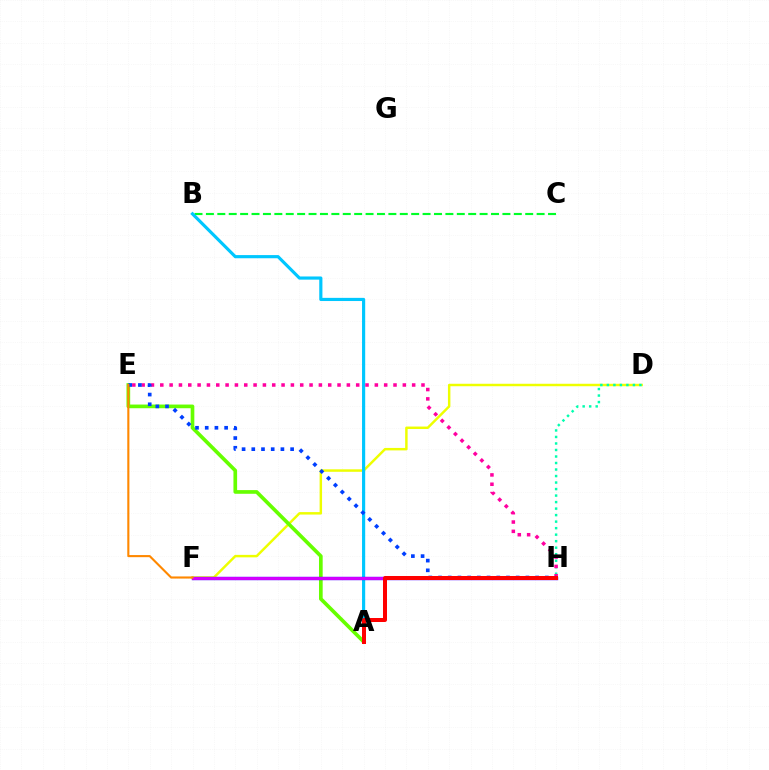{('D', 'F'): [{'color': '#eeff00', 'line_style': 'solid', 'thickness': 1.78}], ('D', 'H'): [{'color': '#00ffaf', 'line_style': 'dotted', 'thickness': 1.77}], ('B', 'C'): [{'color': '#00ff27', 'line_style': 'dashed', 'thickness': 1.55}], ('A', 'E'): [{'color': '#66ff00', 'line_style': 'solid', 'thickness': 2.65}], ('A', 'B'): [{'color': '#00c7ff', 'line_style': 'solid', 'thickness': 2.28}], ('F', 'H'): [{'color': '#4f00ff', 'line_style': 'solid', 'thickness': 2.46}, {'color': '#d600ff', 'line_style': 'solid', 'thickness': 2.1}], ('E', 'H'): [{'color': '#ff00a0', 'line_style': 'dotted', 'thickness': 2.53}, {'color': '#003fff', 'line_style': 'dotted', 'thickness': 2.64}], ('E', 'F'): [{'color': '#ff8800', 'line_style': 'solid', 'thickness': 1.52}], ('A', 'H'): [{'color': '#ff0000', 'line_style': 'solid', 'thickness': 2.88}]}